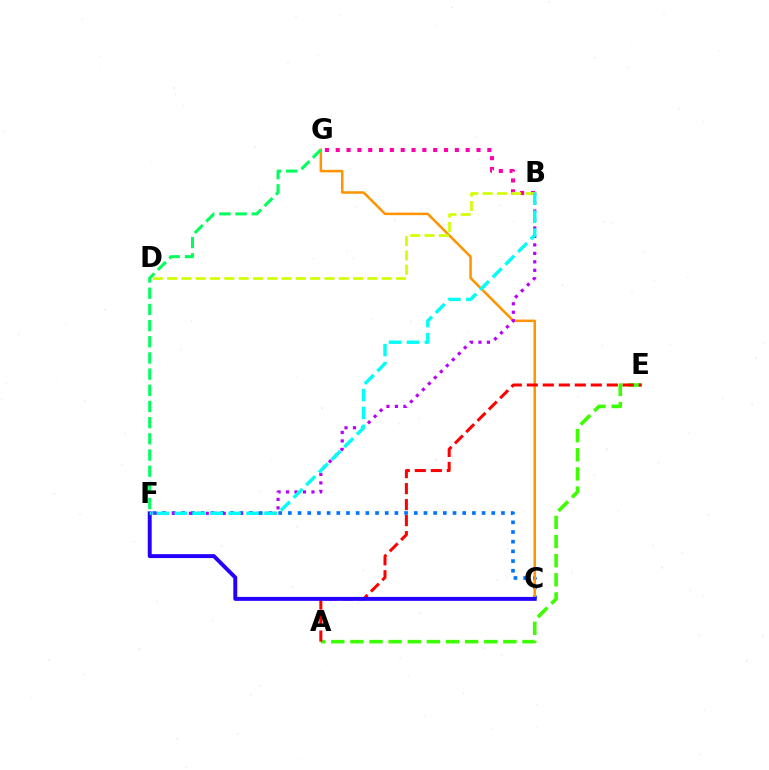{('C', 'F'): [{'color': '#0074ff', 'line_style': 'dotted', 'thickness': 2.63}, {'color': '#2500ff', 'line_style': 'solid', 'thickness': 2.83}], ('C', 'G'): [{'color': '#ff9400', 'line_style': 'solid', 'thickness': 1.81}], ('A', 'E'): [{'color': '#3dff00', 'line_style': 'dashed', 'thickness': 2.6}, {'color': '#ff0000', 'line_style': 'dashed', 'thickness': 2.17}], ('B', 'G'): [{'color': '#ff00ac', 'line_style': 'dotted', 'thickness': 2.94}], ('B', 'F'): [{'color': '#b900ff', 'line_style': 'dotted', 'thickness': 2.3}, {'color': '#00fff6', 'line_style': 'dashed', 'thickness': 2.44}], ('B', 'D'): [{'color': '#d1ff00', 'line_style': 'dashed', 'thickness': 1.94}], ('F', 'G'): [{'color': '#00ff5c', 'line_style': 'dashed', 'thickness': 2.2}]}